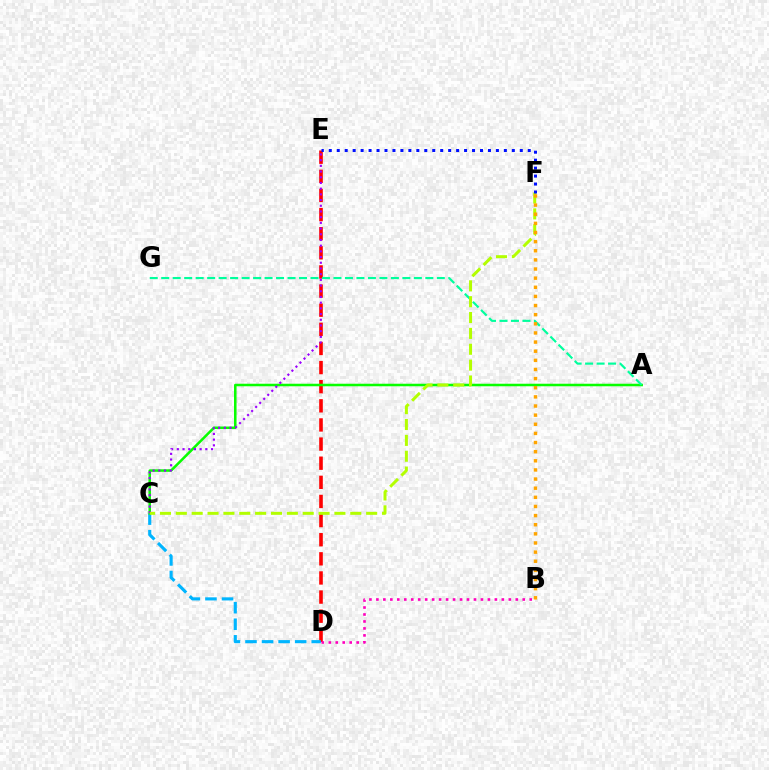{('D', 'E'): [{'color': '#ff0000', 'line_style': 'dashed', 'thickness': 2.6}], ('C', 'D'): [{'color': '#00b5ff', 'line_style': 'dashed', 'thickness': 2.25}], ('A', 'C'): [{'color': '#08ff00', 'line_style': 'solid', 'thickness': 1.82}], ('A', 'G'): [{'color': '#00ff9d', 'line_style': 'dashed', 'thickness': 1.56}], ('C', 'E'): [{'color': '#9b00ff', 'line_style': 'dotted', 'thickness': 1.55}], ('C', 'F'): [{'color': '#b3ff00', 'line_style': 'dashed', 'thickness': 2.15}], ('B', 'D'): [{'color': '#ff00bd', 'line_style': 'dotted', 'thickness': 1.89}], ('E', 'F'): [{'color': '#0010ff', 'line_style': 'dotted', 'thickness': 2.16}], ('B', 'F'): [{'color': '#ffa500', 'line_style': 'dotted', 'thickness': 2.48}]}